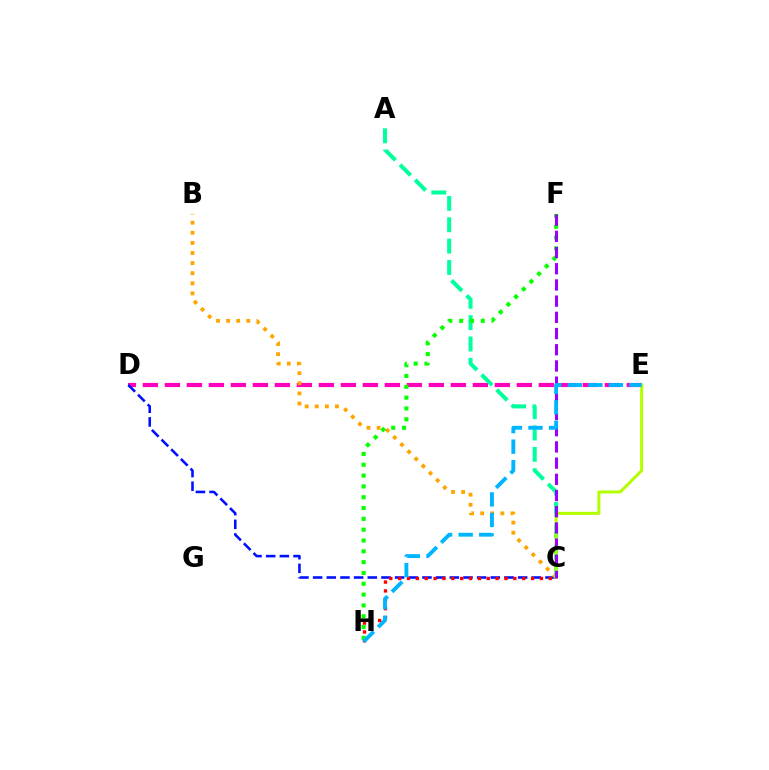{('D', 'E'): [{'color': '#ff00bd', 'line_style': 'dashed', 'thickness': 2.99}], ('C', 'D'): [{'color': '#0010ff', 'line_style': 'dashed', 'thickness': 1.86}], ('B', 'C'): [{'color': '#ffa500', 'line_style': 'dotted', 'thickness': 2.74}], ('A', 'C'): [{'color': '#00ff9d', 'line_style': 'dashed', 'thickness': 2.9}], ('C', 'H'): [{'color': '#ff0000', 'line_style': 'dotted', 'thickness': 2.41}], ('F', 'H'): [{'color': '#08ff00', 'line_style': 'dotted', 'thickness': 2.94}], ('C', 'E'): [{'color': '#b3ff00', 'line_style': 'solid', 'thickness': 2.18}], ('C', 'F'): [{'color': '#9b00ff', 'line_style': 'dashed', 'thickness': 2.2}], ('E', 'H'): [{'color': '#00b5ff', 'line_style': 'dashed', 'thickness': 2.79}]}